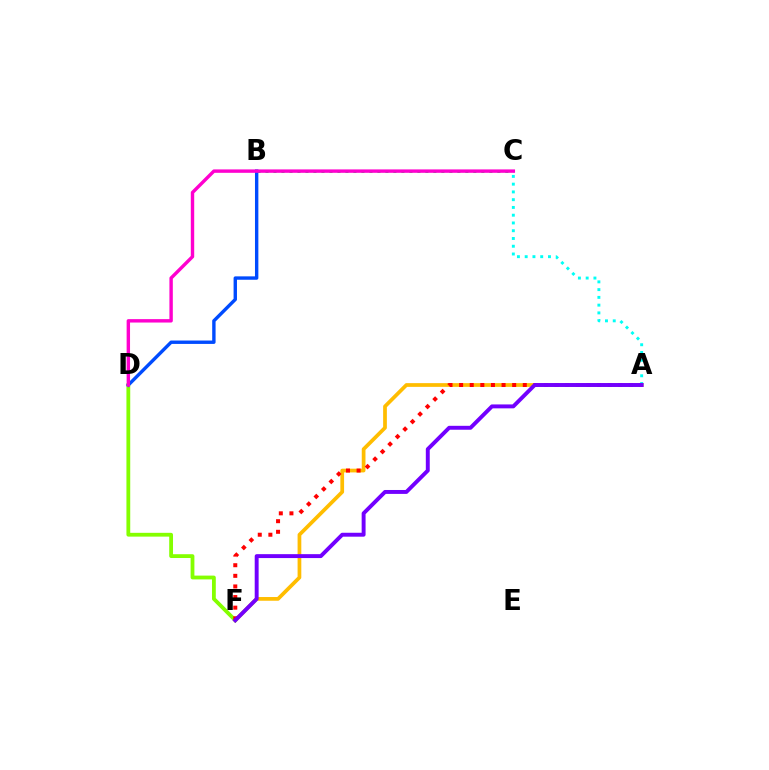{('A', 'F'): [{'color': '#ffbd00', 'line_style': 'solid', 'thickness': 2.68}, {'color': '#ff0000', 'line_style': 'dotted', 'thickness': 2.88}, {'color': '#7200ff', 'line_style': 'solid', 'thickness': 2.82}], ('D', 'F'): [{'color': '#84ff00', 'line_style': 'solid', 'thickness': 2.73}], ('B', 'C'): [{'color': '#00ff39', 'line_style': 'dotted', 'thickness': 2.17}], ('B', 'D'): [{'color': '#004bff', 'line_style': 'solid', 'thickness': 2.44}], ('C', 'D'): [{'color': '#ff00cf', 'line_style': 'solid', 'thickness': 2.46}], ('A', 'C'): [{'color': '#00fff6', 'line_style': 'dotted', 'thickness': 2.11}]}